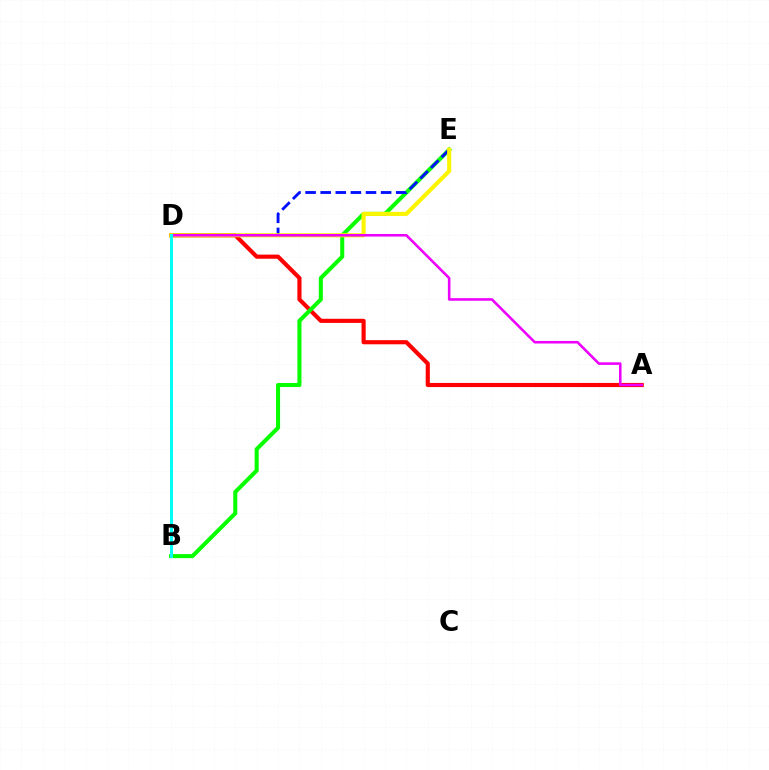{('A', 'D'): [{'color': '#ff0000', 'line_style': 'solid', 'thickness': 2.98}, {'color': '#ee00ff', 'line_style': 'solid', 'thickness': 1.85}], ('B', 'E'): [{'color': '#08ff00', 'line_style': 'solid', 'thickness': 2.92}], ('D', 'E'): [{'color': '#0010ff', 'line_style': 'dashed', 'thickness': 2.05}, {'color': '#fcf500', 'line_style': 'solid', 'thickness': 2.96}], ('B', 'D'): [{'color': '#00fff6', 'line_style': 'solid', 'thickness': 2.15}]}